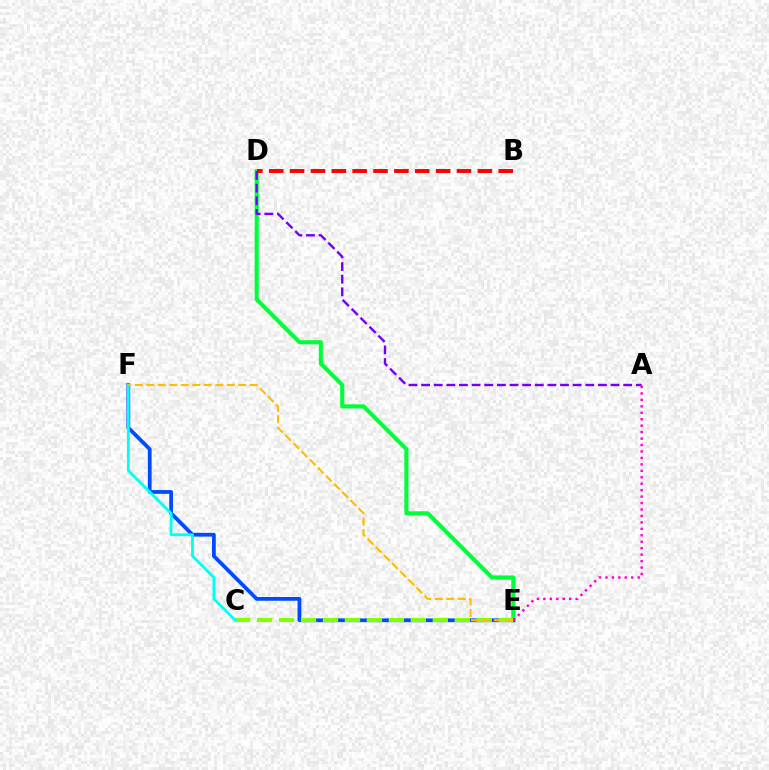{('D', 'E'): [{'color': '#00ff39', 'line_style': 'solid', 'thickness': 2.95}], ('B', 'D'): [{'color': '#ff0000', 'line_style': 'dashed', 'thickness': 2.83}], ('E', 'F'): [{'color': '#004bff', 'line_style': 'solid', 'thickness': 2.72}, {'color': '#ffbd00', 'line_style': 'dashed', 'thickness': 1.56}], ('C', 'E'): [{'color': '#84ff00', 'line_style': 'dashed', 'thickness': 2.98}], ('C', 'F'): [{'color': '#00fff6', 'line_style': 'solid', 'thickness': 2.04}], ('A', 'E'): [{'color': '#ff00cf', 'line_style': 'dotted', 'thickness': 1.75}], ('A', 'D'): [{'color': '#7200ff', 'line_style': 'dashed', 'thickness': 1.72}]}